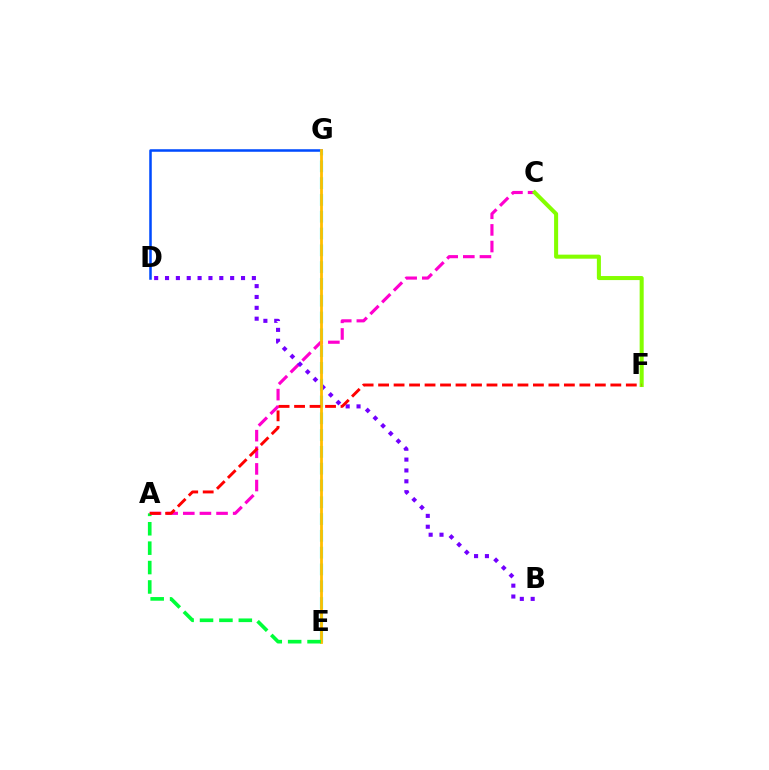{('A', 'C'): [{'color': '#ff00cf', 'line_style': 'dashed', 'thickness': 2.26}], ('B', 'D'): [{'color': '#7200ff', 'line_style': 'dotted', 'thickness': 2.95}], ('C', 'F'): [{'color': '#84ff00', 'line_style': 'solid', 'thickness': 2.91}], ('D', 'G'): [{'color': '#004bff', 'line_style': 'solid', 'thickness': 1.83}], ('E', 'G'): [{'color': '#00fff6', 'line_style': 'dashed', 'thickness': 2.28}, {'color': '#ffbd00', 'line_style': 'solid', 'thickness': 2.01}], ('A', 'E'): [{'color': '#00ff39', 'line_style': 'dashed', 'thickness': 2.64}], ('A', 'F'): [{'color': '#ff0000', 'line_style': 'dashed', 'thickness': 2.1}]}